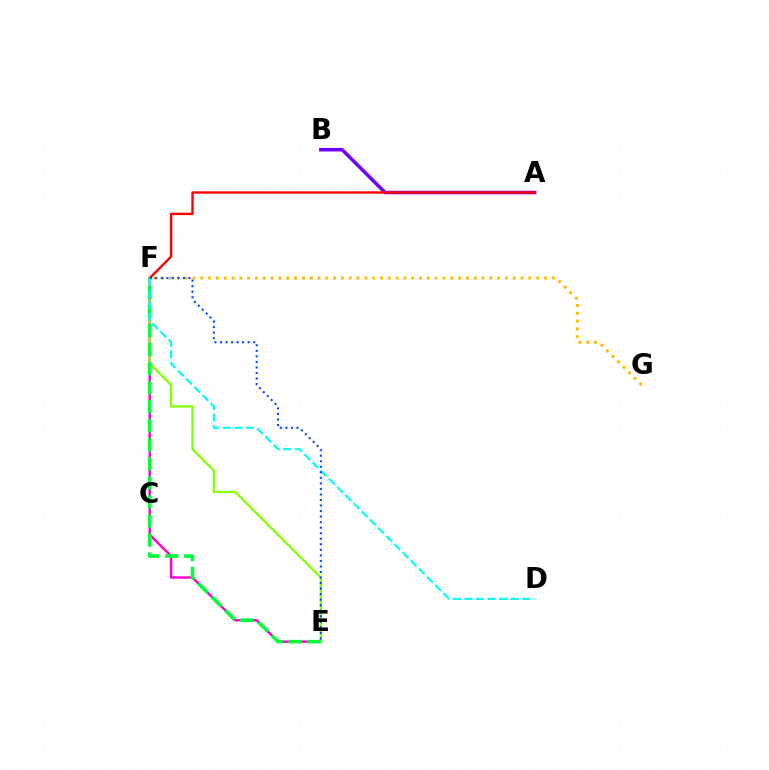{('A', 'B'): [{'color': '#7200ff', 'line_style': 'solid', 'thickness': 2.53}], ('E', 'F'): [{'color': '#ff00cf', 'line_style': 'solid', 'thickness': 1.74}, {'color': '#84ff00', 'line_style': 'solid', 'thickness': 1.64}, {'color': '#00ff39', 'line_style': 'dashed', 'thickness': 2.59}, {'color': '#004bff', 'line_style': 'dotted', 'thickness': 1.5}], ('A', 'F'): [{'color': '#ff0000', 'line_style': 'solid', 'thickness': 1.72}], ('F', 'G'): [{'color': '#ffbd00', 'line_style': 'dotted', 'thickness': 2.12}], ('D', 'F'): [{'color': '#00fff6', 'line_style': 'dashed', 'thickness': 1.57}]}